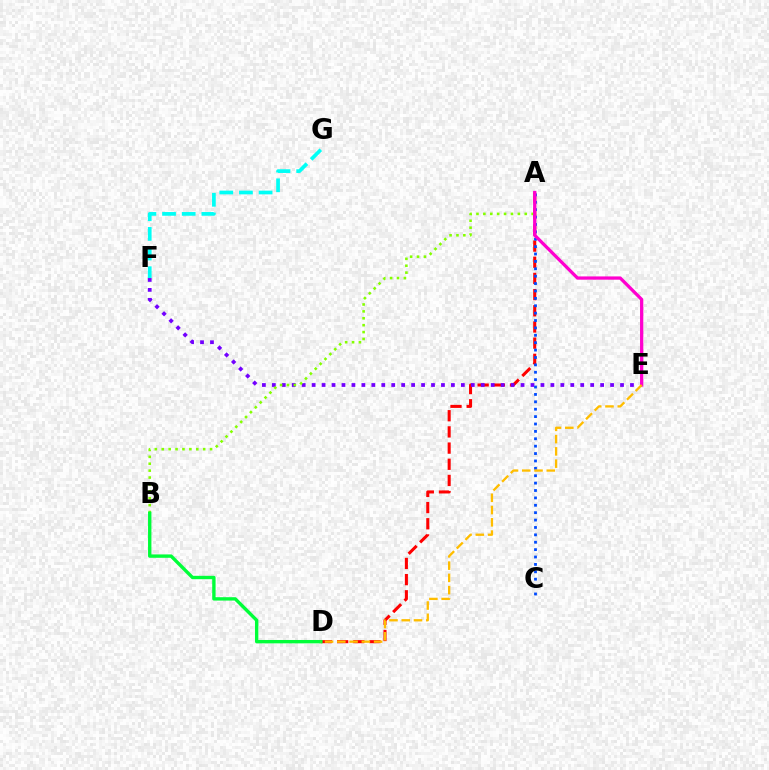{('F', 'G'): [{'color': '#00fff6', 'line_style': 'dashed', 'thickness': 2.67}], ('A', 'D'): [{'color': '#ff0000', 'line_style': 'dashed', 'thickness': 2.2}], ('E', 'F'): [{'color': '#7200ff', 'line_style': 'dotted', 'thickness': 2.7}], ('A', 'B'): [{'color': '#84ff00', 'line_style': 'dotted', 'thickness': 1.87}], ('A', 'C'): [{'color': '#004bff', 'line_style': 'dotted', 'thickness': 2.01}], ('A', 'E'): [{'color': '#ff00cf', 'line_style': 'solid', 'thickness': 2.35}], ('B', 'D'): [{'color': '#00ff39', 'line_style': 'solid', 'thickness': 2.43}], ('D', 'E'): [{'color': '#ffbd00', 'line_style': 'dashed', 'thickness': 1.67}]}